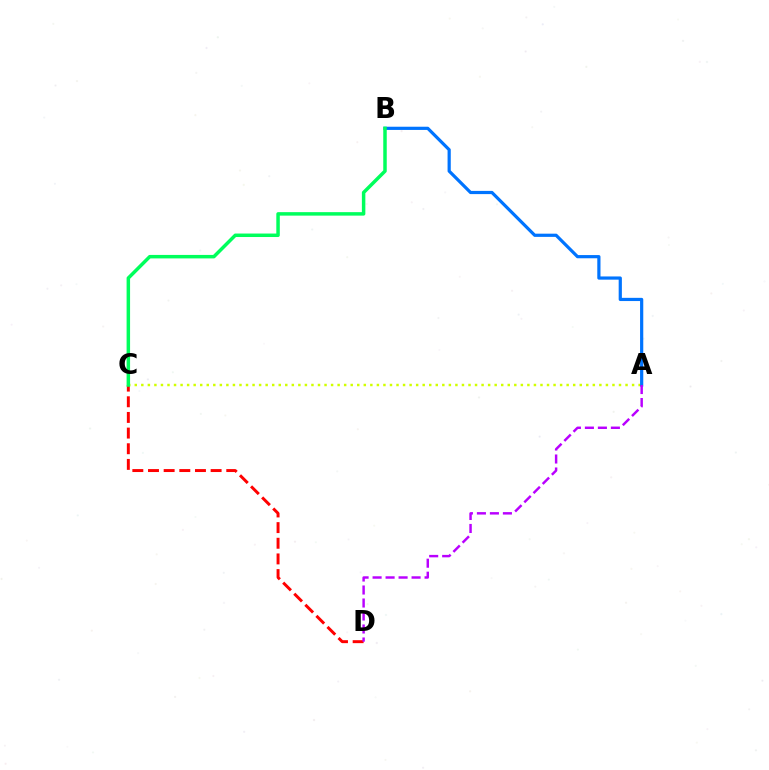{('A', 'C'): [{'color': '#d1ff00', 'line_style': 'dotted', 'thickness': 1.78}], ('C', 'D'): [{'color': '#ff0000', 'line_style': 'dashed', 'thickness': 2.13}], ('A', 'B'): [{'color': '#0074ff', 'line_style': 'solid', 'thickness': 2.31}], ('B', 'C'): [{'color': '#00ff5c', 'line_style': 'solid', 'thickness': 2.51}], ('A', 'D'): [{'color': '#b900ff', 'line_style': 'dashed', 'thickness': 1.77}]}